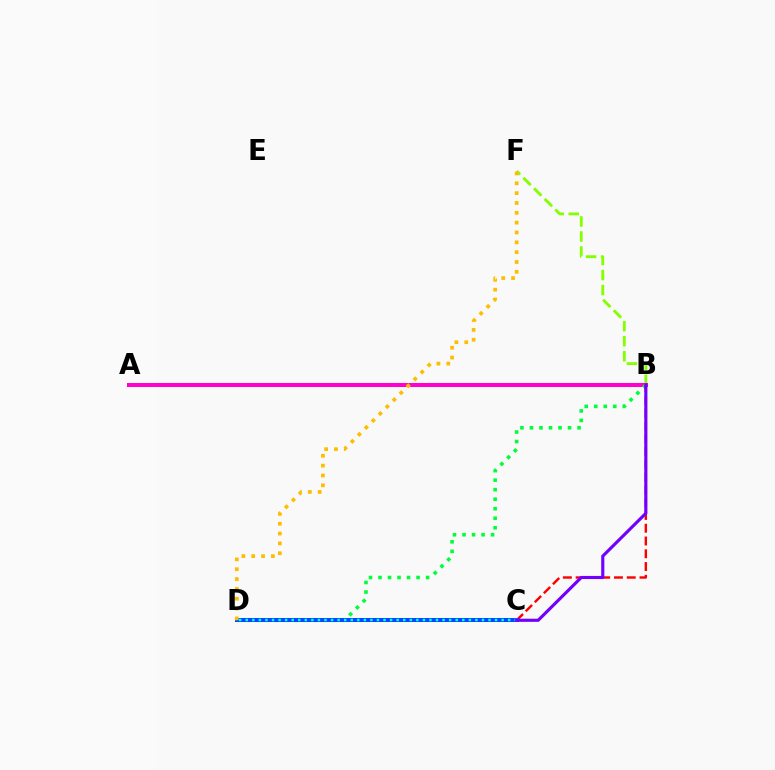{('B', 'F'): [{'color': '#84ff00', 'line_style': 'dashed', 'thickness': 2.04}], ('A', 'B'): [{'color': '#ff00cf', 'line_style': 'solid', 'thickness': 2.89}], ('B', 'D'): [{'color': '#00ff39', 'line_style': 'dotted', 'thickness': 2.59}], ('B', 'C'): [{'color': '#ff0000', 'line_style': 'dashed', 'thickness': 1.74}, {'color': '#7200ff', 'line_style': 'solid', 'thickness': 2.26}], ('C', 'D'): [{'color': '#004bff', 'line_style': 'solid', 'thickness': 2.89}, {'color': '#00fff6', 'line_style': 'dotted', 'thickness': 1.78}], ('D', 'F'): [{'color': '#ffbd00', 'line_style': 'dotted', 'thickness': 2.67}]}